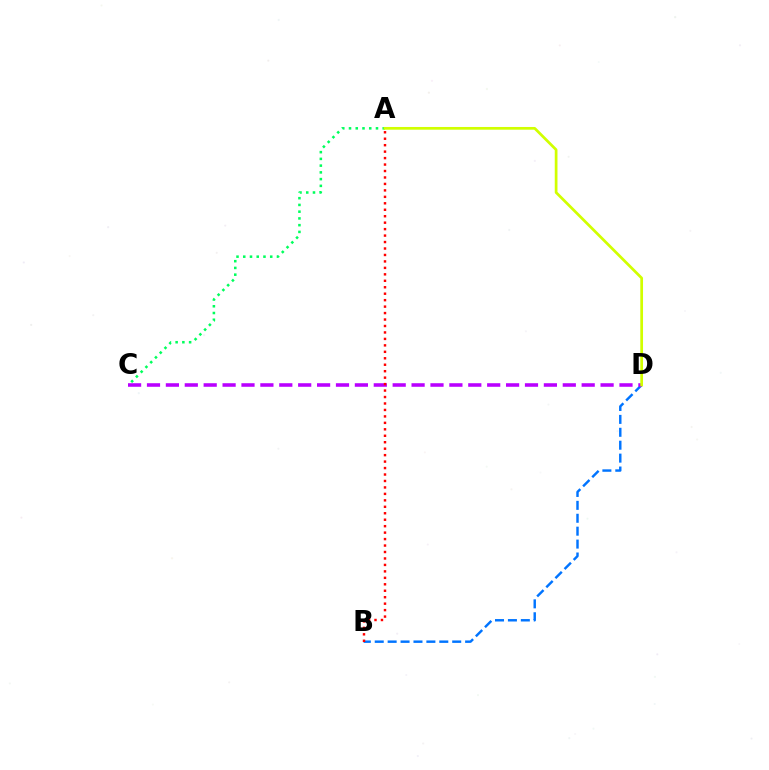{('A', 'C'): [{'color': '#00ff5c', 'line_style': 'dotted', 'thickness': 1.83}], ('B', 'D'): [{'color': '#0074ff', 'line_style': 'dashed', 'thickness': 1.75}], ('C', 'D'): [{'color': '#b900ff', 'line_style': 'dashed', 'thickness': 2.57}], ('A', 'B'): [{'color': '#ff0000', 'line_style': 'dotted', 'thickness': 1.75}], ('A', 'D'): [{'color': '#d1ff00', 'line_style': 'solid', 'thickness': 1.96}]}